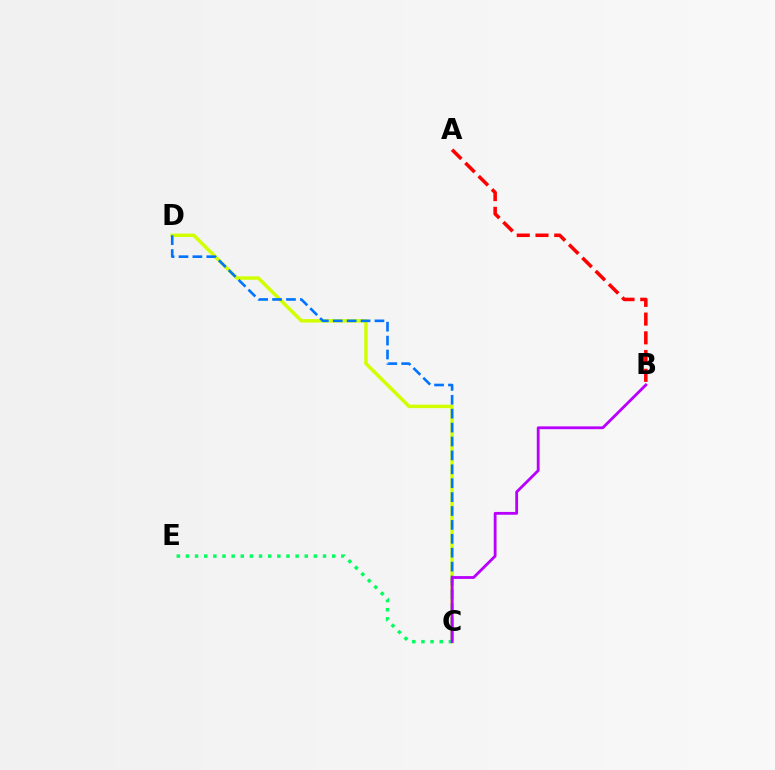{('C', 'D'): [{'color': '#d1ff00', 'line_style': 'solid', 'thickness': 2.51}, {'color': '#0074ff', 'line_style': 'dashed', 'thickness': 1.89}], ('A', 'B'): [{'color': '#ff0000', 'line_style': 'dashed', 'thickness': 2.55}], ('C', 'E'): [{'color': '#00ff5c', 'line_style': 'dotted', 'thickness': 2.48}], ('B', 'C'): [{'color': '#b900ff', 'line_style': 'solid', 'thickness': 2.02}]}